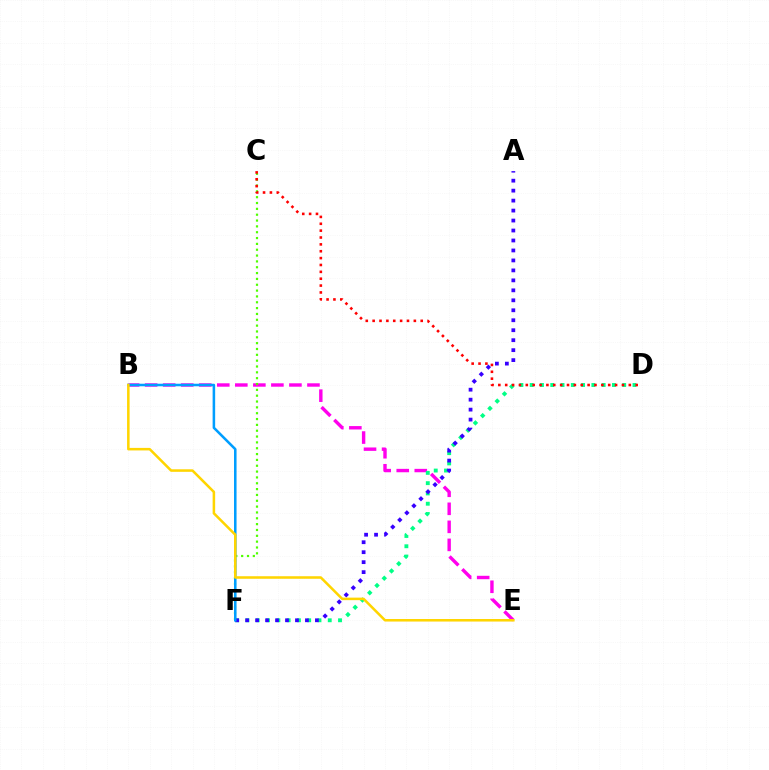{('B', 'E'): [{'color': '#ff00ed', 'line_style': 'dashed', 'thickness': 2.45}, {'color': '#ffd500', 'line_style': 'solid', 'thickness': 1.83}], ('C', 'F'): [{'color': '#4fff00', 'line_style': 'dotted', 'thickness': 1.59}], ('D', 'F'): [{'color': '#00ff86', 'line_style': 'dotted', 'thickness': 2.79}], ('A', 'F'): [{'color': '#3700ff', 'line_style': 'dotted', 'thickness': 2.71}], ('C', 'D'): [{'color': '#ff0000', 'line_style': 'dotted', 'thickness': 1.87}], ('B', 'F'): [{'color': '#009eff', 'line_style': 'solid', 'thickness': 1.83}]}